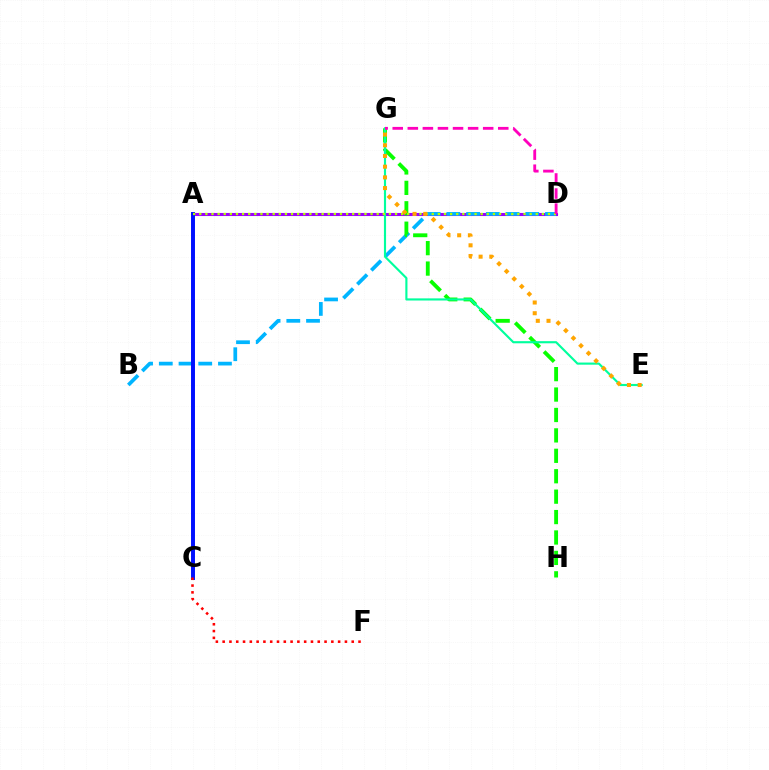{('A', 'D'): [{'color': '#9b00ff', 'line_style': 'solid', 'thickness': 2.21}, {'color': '#b3ff00', 'line_style': 'dotted', 'thickness': 1.66}], ('B', 'D'): [{'color': '#00b5ff', 'line_style': 'dashed', 'thickness': 2.68}], ('A', 'C'): [{'color': '#0010ff', 'line_style': 'solid', 'thickness': 2.85}], ('G', 'H'): [{'color': '#08ff00', 'line_style': 'dashed', 'thickness': 2.77}], ('E', 'G'): [{'color': '#00ff9d', 'line_style': 'solid', 'thickness': 1.54}, {'color': '#ffa500', 'line_style': 'dotted', 'thickness': 2.91}], ('D', 'G'): [{'color': '#ff00bd', 'line_style': 'dashed', 'thickness': 2.05}], ('C', 'F'): [{'color': '#ff0000', 'line_style': 'dotted', 'thickness': 1.85}]}